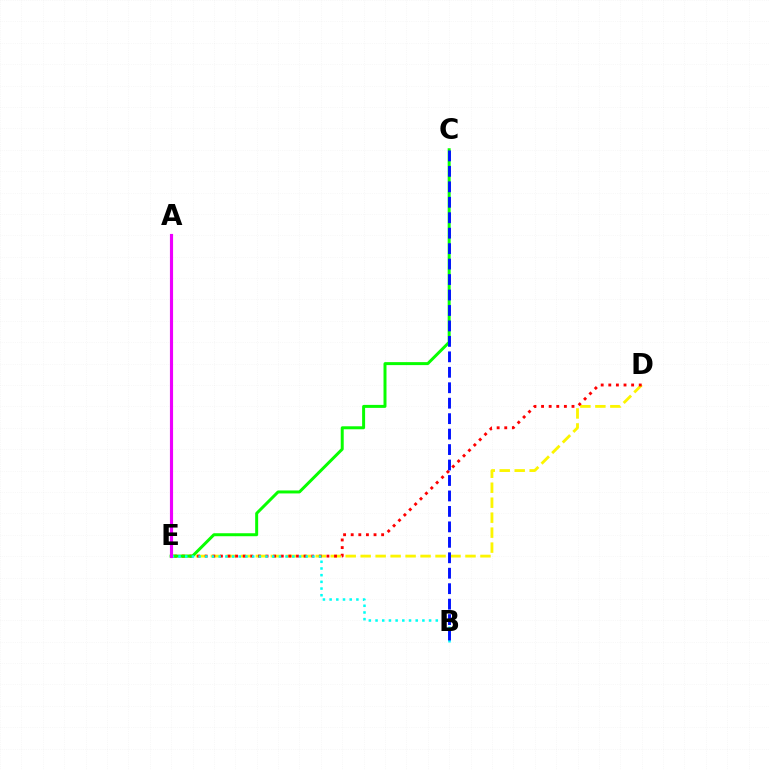{('D', 'E'): [{'color': '#fcf500', 'line_style': 'dashed', 'thickness': 2.03}, {'color': '#ff0000', 'line_style': 'dotted', 'thickness': 2.07}], ('C', 'E'): [{'color': '#08ff00', 'line_style': 'solid', 'thickness': 2.15}], ('B', 'E'): [{'color': '#00fff6', 'line_style': 'dotted', 'thickness': 1.82}], ('A', 'E'): [{'color': '#ee00ff', 'line_style': 'solid', 'thickness': 2.26}], ('B', 'C'): [{'color': '#0010ff', 'line_style': 'dashed', 'thickness': 2.1}]}